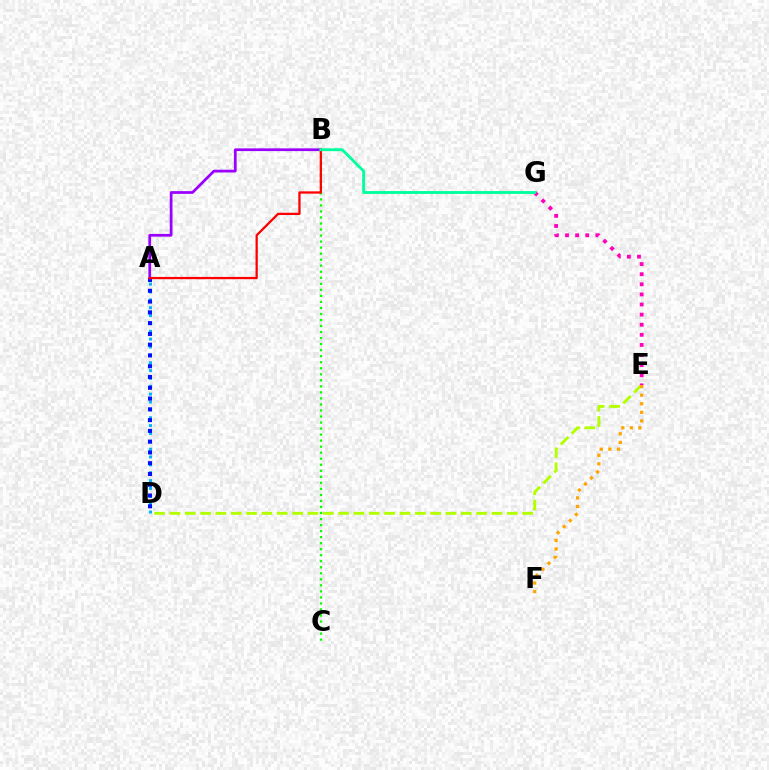{('A', 'D'): [{'color': '#00b5ff', 'line_style': 'dotted', 'thickness': 2.13}, {'color': '#0010ff', 'line_style': 'dotted', 'thickness': 2.93}], ('B', 'C'): [{'color': '#08ff00', 'line_style': 'dotted', 'thickness': 1.64}], ('A', 'B'): [{'color': '#9b00ff', 'line_style': 'solid', 'thickness': 1.97}, {'color': '#ff0000', 'line_style': 'solid', 'thickness': 1.64}], ('D', 'E'): [{'color': '#b3ff00', 'line_style': 'dashed', 'thickness': 2.08}], ('E', 'G'): [{'color': '#ff00bd', 'line_style': 'dotted', 'thickness': 2.75}], ('B', 'G'): [{'color': '#00ff9d', 'line_style': 'solid', 'thickness': 2.06}], ('E', 'F'): [{'color': '#ffa500', 'line_style': 'dotted', 'thickness': 2.33}]}